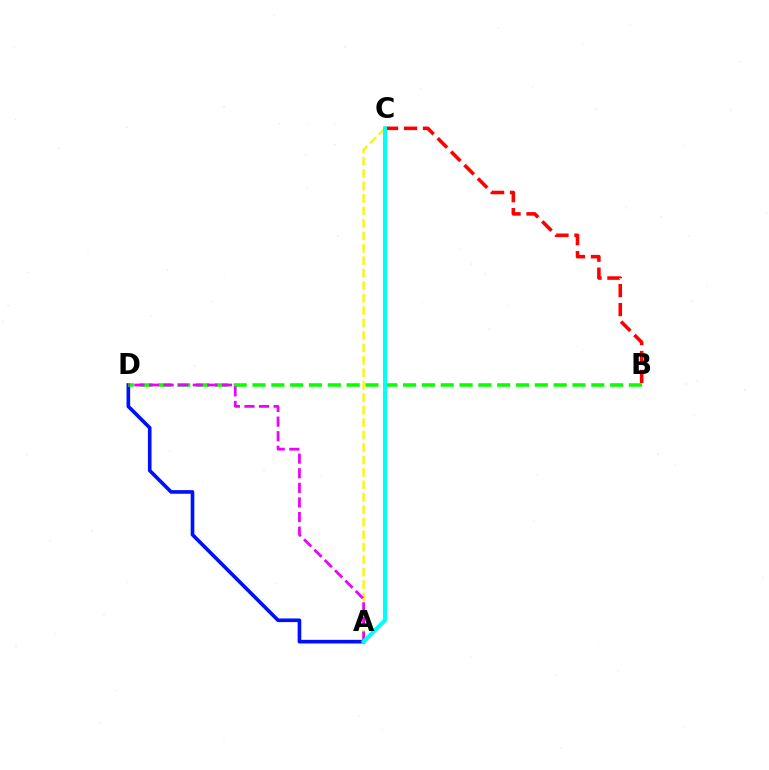{('A', 'D'): [{'color': '#0010ff', 'line_style': 'solid', 'thickness': 2.62}, {'color': '#ee00ff', 'line_style': 'dashed', 'thickness': 1.98}], ('A', 'C'): [{'color': '#fcf500', 'line_style': 'dashed', 'thickness': 1.69}, {'color': '#00fff6', 'line_style': 'solid', 'thickness': 2.91}], ('B', 'C'): [{'color': '#ff0000', 'line_style': 'dashed', 'thickness': 2.57}], ('B', 'D'): [{'color': '#08ff00', 'line_style': 'dashed', 'thickness': 2.56}]}